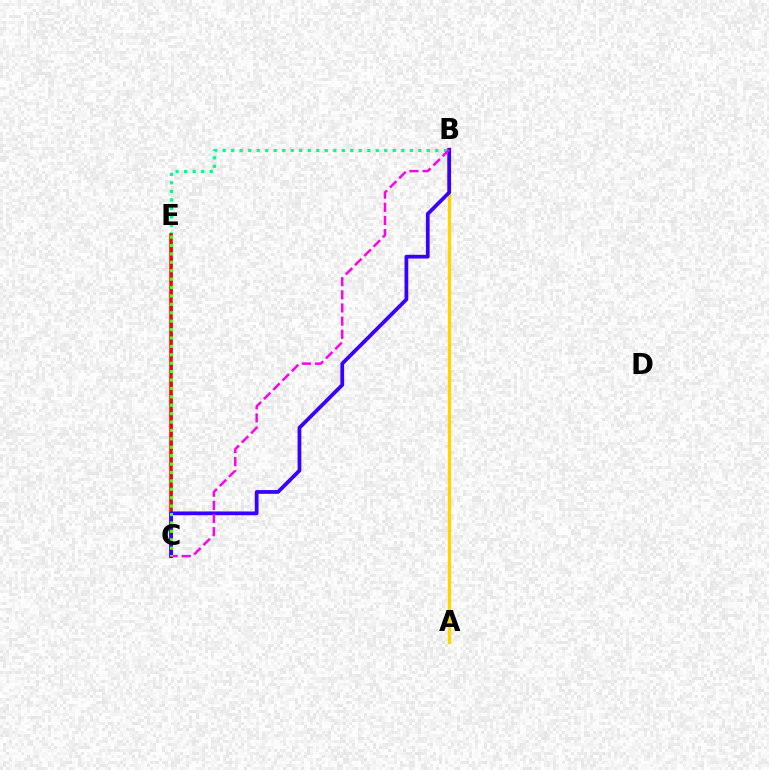{('C', 'E'): [{'color': '#009eff', 'line_style': 'dashed', 'thickness': 2.07}, {'color': '#ff0000', 'line_style': 'solid', 'thickness': 2.52}, {'color': '#4fff00', 'line_style': 'dotted', 'thickness': 2.28}], ('B', 'E'): [{'color': '#00ff86', 'line_style': 'dotted', 'thickness': 2.31}], ('A', 'B'): [{'color': '#ffd500', 'line_style': 'solid', 'thickness': 2.37}], ('B', 'C'): [{'color': '#3700ff', 'line_style': 'solid', 'thickness': 2.7}, {'color': '#ff00ed', 'line_style': 'dashed', 'thickness': 1.79}]}